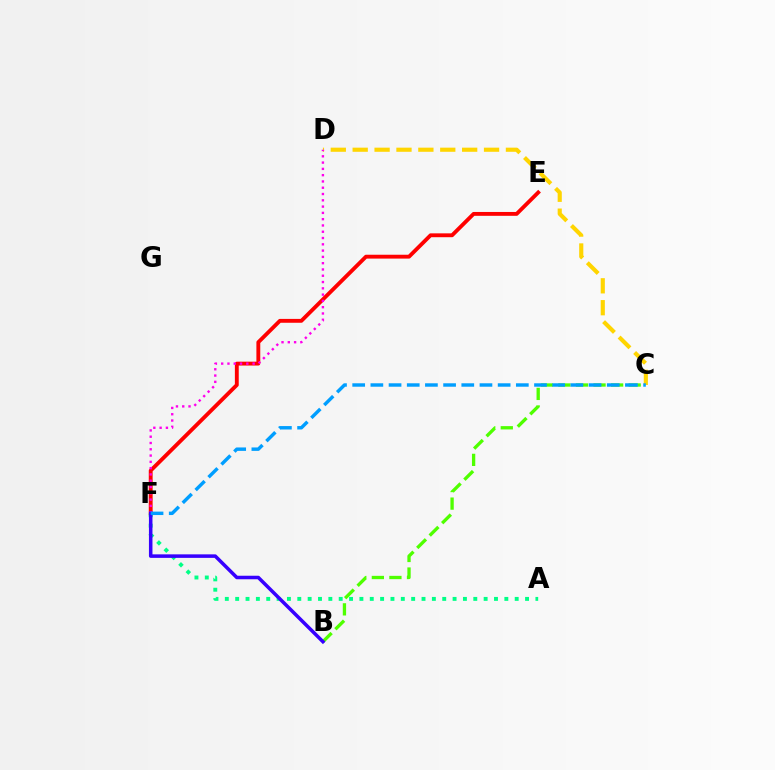{('E', 'F'): [{'color': '#ff0000', 'line_style': 'solid', 'thickness': 2.78}], ('B', 'C'): [{'color': '#4fff00', 'line_style': 'dashed', 'thickness': 2.39}], ('C', 'D'): [{'color': '#ffd500', 'line_style': 'dashed', 'thickness': 2.97}], ('D', 'F'): [{'color': '#ff00ed', 'line_style': 'dotted', 'thickness': 1.71}], ('A', 'F'): [{'color': '#00ff86', 'line_style': 'dotted', 'thickness': 2.81}], ('B', 'F'): [{'color': '#3700ff', 'line_style': 'solid', 'thickness': 2.54}], ('C', 'F'): [{'color': '#009eff', 'line_style': 'dashed', 'thickness': 2.47}]}